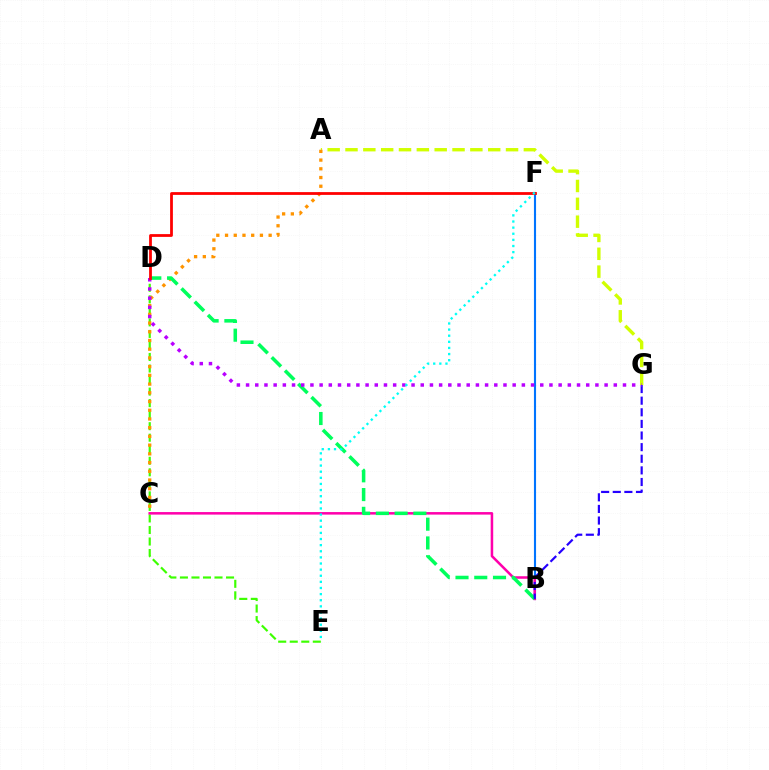{('D', 'E'): [{'color': '#3dff00', 'line_style': 'dashed', 'thickness': 1.57}], ('B', 'F'): [{'color': '#0074ff', 'line_style': 'solid', 'thickness': 1.52}], ('A', 'G'): [{'color': '#d1ff00', 'line_style': 'dashed', 'thickness': 2.42}], ('A', 'C'): [{'color': '#ff9400', 'line_style': 'dotted', 'thickness': 2.37}], ('B', 'C'): [{'color': '#ff00ac', 'line_style': 'solid', 'thickness': 1.82}], ('B', 'D'): [{'color': '#00ff5c', 'line_style': 'dashed', 'thickness': 2.55}], ('B', 'G'): [{'color': '#2500ff', 'line_style': 'dashed', 'thickness': 1.58}], ('D', 'G'): [{'color': '#b900ff', 'line_style': 'dotted', 'thickness': 2.5}], ('D', 'F'): [{'color': '#ff0000', 'line_style': 'solid', 'thickness': 2.0}], ('E', 'F'): [{'color': '#00fff6', 'line_style': 'dotted', 'thickness': 1.66}]}